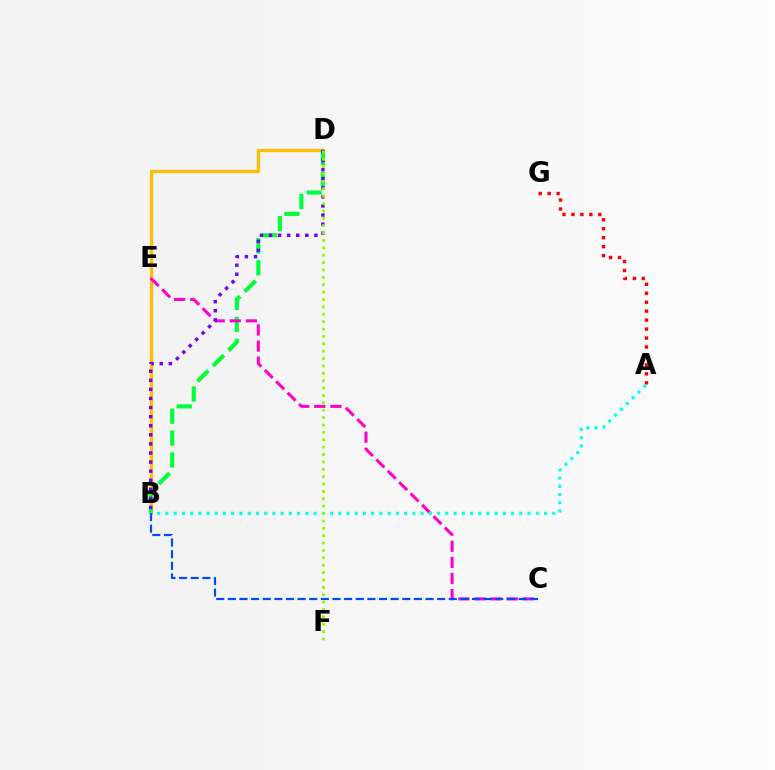{('A', 'G'): [{'color': '#ff0000', 'line_style': 'dotted', 'thickness': 2.43}], ('B', 'D'): [{'color': '#ffbd00', 'line_style': 'solid', 'thickness': 2.34}, {'color': '#00ff39', 'line_style': 'dashed', 'thickness': 2.97}, {'color': '#7200ff', 'line_style': 'dotted', 'thickness': 2.47}], ('C', 'E'): [{'color': '#ff00cf', 'line_style': 'dashed', 'thickness': 2.19}], ('A', 'B'): [{'color': '#00fff6', 'line_style': 'dotted', 'thickness': 2.24}], ('B', 'C'): [{'color': '#004bff', 'line_style': 'dashed', 'thickness': 1.58}], ('D', 'F'): [{'color': '#84ff00', 'line_style': 'dotted', 'thickness': 2.01}]}